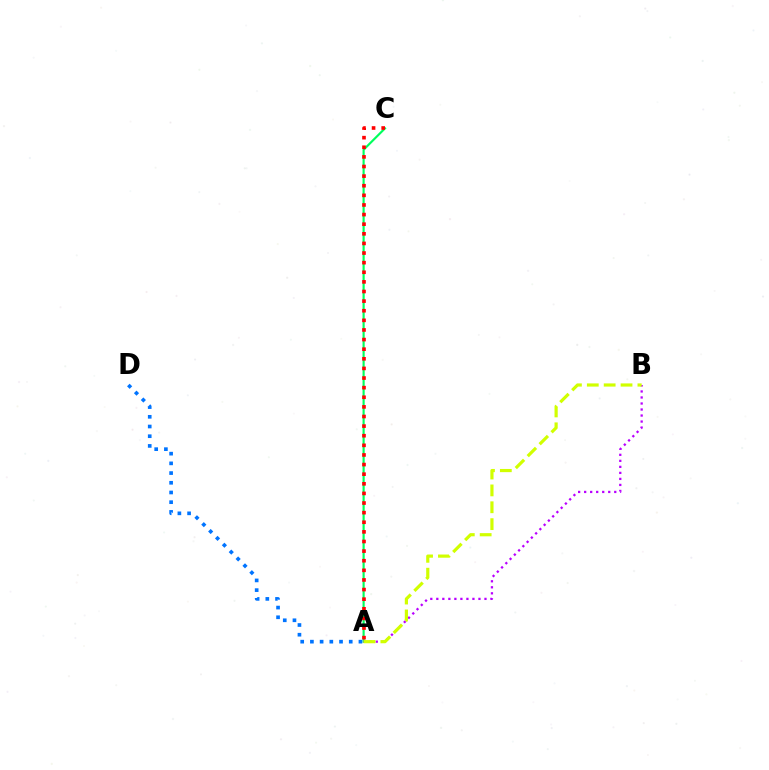{('A', 'C'): [{'color': '#00ff5c', 'line_style': 'solid', 'thickness': 1.55}, {'color': '#ff0000', 'line_style': 'dotted', 'thickness': 2.61}], ('A', 'B'): [{'color': '#b900ff', 'line_style': 'dotted', 'thickness': 1.64}, {'color': '#d1ff00', 'line_style': 'dashed', 'thickness': 2.29}], ('A', 'D'): [{'color': '#0074ff', 'line_style': 'dotted', 'thickness': 2.64}]}